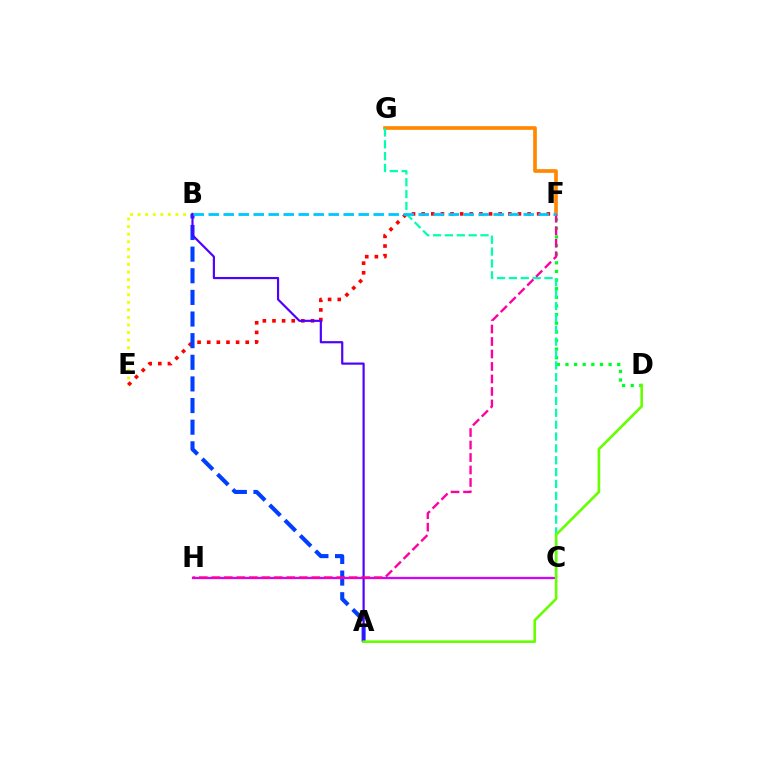{('B', 'E'): [{'color': '#eeff00', 'line_style': 'dotted', 'thickness': 2.06}], ('E', 'F'): [{'color': '#ff0000', 'line_style': 'dotted', 'thickness': 2.62}], ('F', 'G'): [{'color': '#ff8800', 'line_style': 'solid', 'thickness': 2.64}], ('A', 'B'): [{'color': '#003fff', 'line_style': 'dashed', 'thickness': 2.94}, {'color': '#4f00ff', 'line_style': 'solid', 'thickness': 1.57}], ('C', 'H'): [{'color': '#d600ff', 'line_style': 'solid', 'thickness': 1.63}], ('D', 'F'): [{'color': '#00ff27', 'line_style': 'dotted', 'thickness': 2.34}], ('C', 'G'): [{'color': '#00ffaf', 'line_style': 'dashed', 'thickness': 1.61}], ('A', 'D'): [{'color': '#66ff00', 'line_style': 'solid', 'thickness': 1.89}], ('F', 'H'): [{'color': '#ff00a0', 'line_style': 'dashed', 'thickness': 1.7}], ('B', 'F'): [{'color': '#00c7ff', 'line_style': 'dashed', 'thickness': 2.04}]}